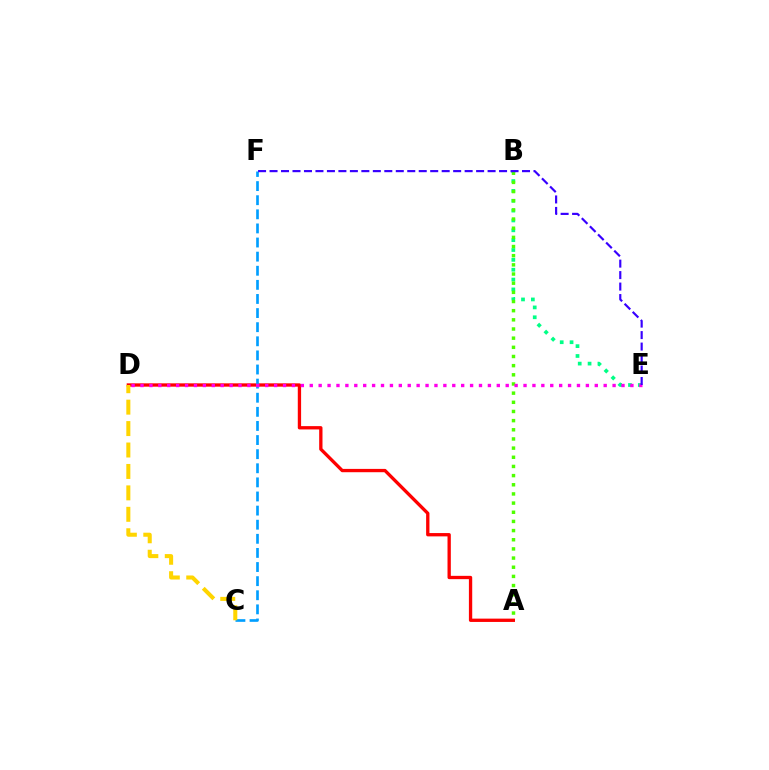{('B', 'E'): [{'color': '#00ff86', 'line_style': 'dotted', 'thickness': 2.68}], ('A', 'D'): [{'color': '#ff0000', 'line_style': 'solid', 'thickness': 2.39}], ('A', 'B'): [{'color': '#4fff00', 'line_style': 'dotted', 'thickness': 2.49}], ('C', 'F'): [{'color': '#009eff', 'line_style': 'dashed', 'thickness': 1.92}], ('D', 'E'): [{'color': '#ff00ed', 'line_style': 'dotted', 'thickness': 2.42}], ('E', 'F'): [{'color': '#3700ff', 'line_style': 'dashed', 'thickness': 1.56}], ('C', 'D'): [{'color': '#ffd500', 'line_style': 'dashed', 'thickness': 2.91}]}